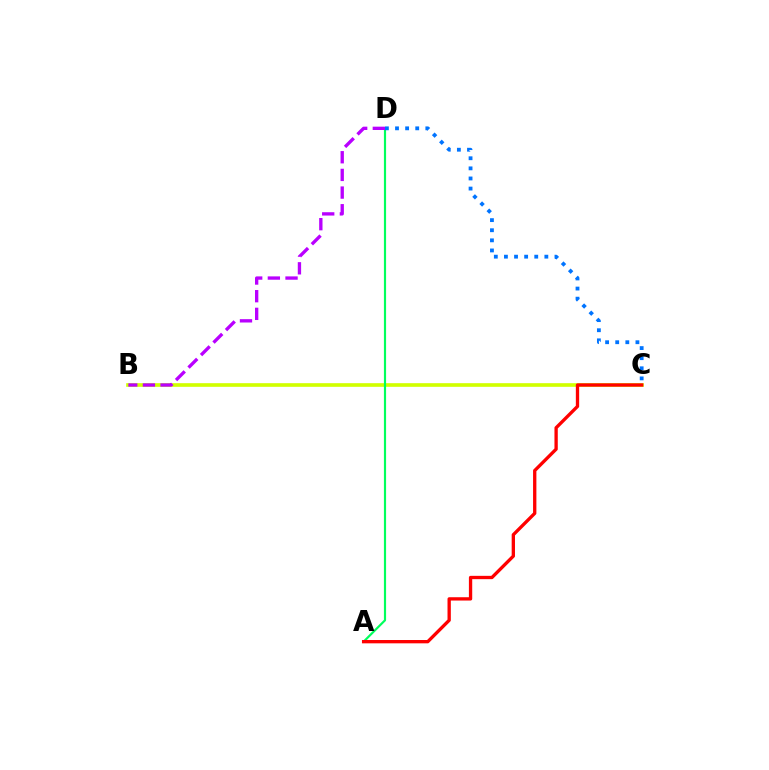{('B', 'C'): [{'color': '#d1ff00', 'line_style': 'solid', 'thickness': 2.63}], ('A', 'D'): [{'color': '#00ff5c', 'line_style': 'solid', 'thickness': 1.57}], ('B', 'D'): [{'color': '#b900ff', 'line_style': 'dashed', 'thickness': 2.4}], ('C', 'D'): [{'color': '#0074ff', 'line_style': 'dotted', 'thickness': 2.75}], ('A', 'C'): [{'color': '#ff0000', 'line_style': 'solid', 'thickness': 2.39}]}